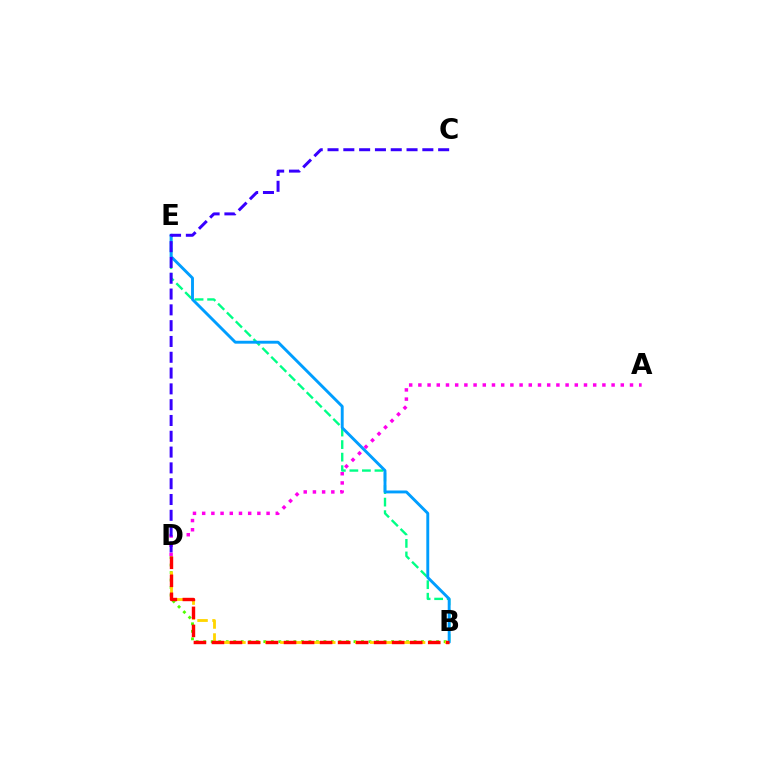{('B', 'E'): [{'color': '#00ff86', 'line_style': 'dashed', 'thickness': 1.7}, {'color': '#009eff', 'line_style': 'solid', 'thickness': 2.09}], ('B', 'D'): [{'color': '#4fff00', 'line_style': 'dotted', 'thickness': 2.04}, {'color': '#ffd500', 'line_style': 'dashed', 'thickness': 2.03}, {'color': '#ff0000', 'line_style': 'dashed', 'thickness': 2.45}], ('A', 'D'): [{'color': '#ff00ed', 'line_style': 'dotted', 'thickness': 2.5}], ('C', 'D'): [{'color': '#3700ff', 'line_style': 'dashed', 'thickness': 2.15}]}